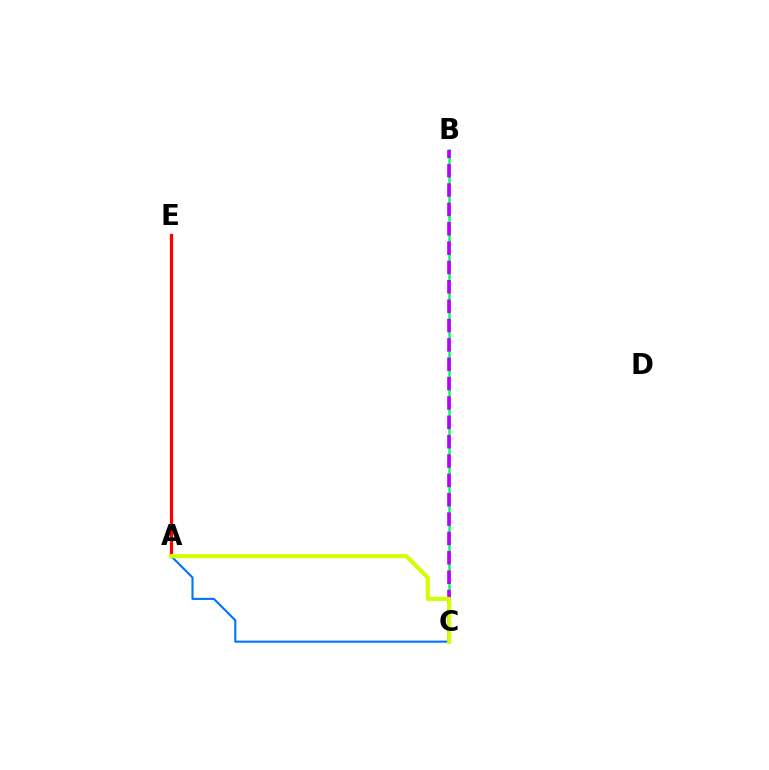{('B', 'C'): [{'color': '#00ff5c', 'line_style': 'solid', 'thickness': 1.8}, {'color': '#b900ff', 'line_style': 'dashed', 'thickness': 2.63}], ('A', 'E'): [{'color': '#ff0000', 'line_style': 'solid', 'thickness': 2.32}], ('A', 'C'): [{'color': '#0074ff', 'line_style': 'solid', 'thickness': 1.53}, {'color': '#d1ff00', 'line_style': 'solid', 'thickness': 2.97}]}